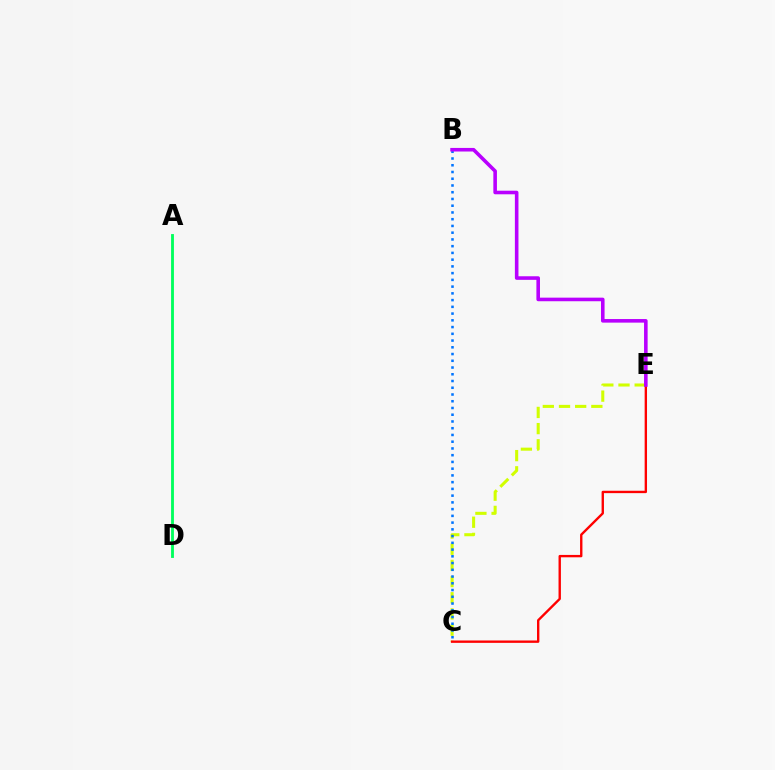{('C', 'E'): [{'color': '#d1ff00', 'line_style': 'dashed', 'thickness': 2.2}, {'color': '#ff0000', 'line_style': 'solid', 'thickness': 1.71}], ('B', 'C'): [{'color': '#0074ff', 'line_style': 'dotted', 'thickness': 1.83}], ('B', 'E'): [{'color': '#b900ff', 'line_style': 'solid', 'thickness': 2.58}], ('A', 'D'): [{'color': '#00ff5c', 'line_style': 'solid', 'thickness': 2.05}]}